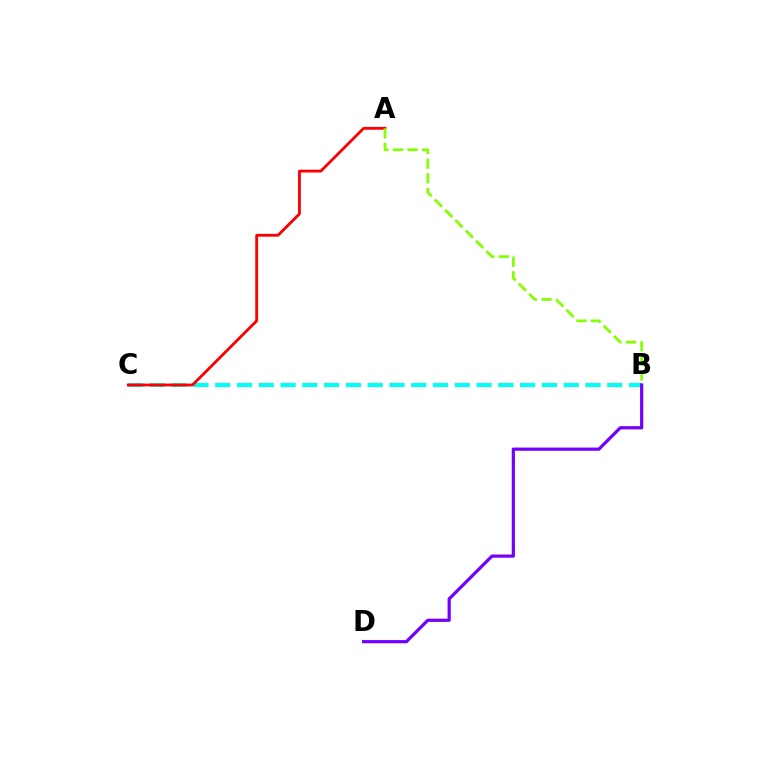{('B', 'C'): [{'color': '#00fff6', 'line_style': 'dashed', 'thickness': 2.96}], ('A', 'C'): [{'color': '#ff0000', 'line_style': 'solid', 'thickness': 2.03}], ('B', 'D'): [{'color': '#7200ff', 'line_style': 'solid', 'thickness': 2.3}], ('A', 'B'): [{'color': '#84ff00', 'line_style': 'dashed', 'thickness': 1.98}]}